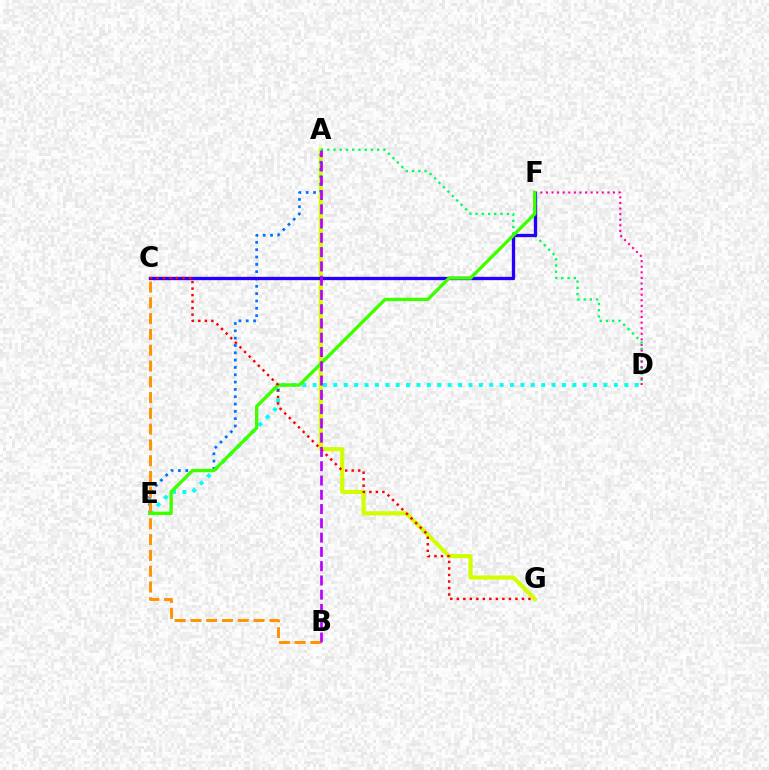{('D', 'E'): [{'color': '#00fff6', 'line_style': 'dotted', 'thickness': 2.82}], ('A', 'G'): [{'color': '#d1ff00', 'line_style': 'solid', 'thickness': 2.99}], ('A', 'D'): [{'color': '#00ff5c', 'line_style': 'dotted', 'thickness': 1.7}], ('D', 'F'): [{'color': '#ff00ac', 'line_style': 'dotted', 'thickness': 1.52}], ('A', 'E'): [{'color': '#0074ff', 'line_style': 'dotted', 'thickness': 1.99}], ('C', 'F'): [{'color': '#2500ff', 'line_style': 'solid', 'thickness': 2.38}], ('B', 'C'): [{'color': '#ff9400', 'line_style': 'dashed', 'thickness': 2.14}], ('E', 'F'): [{'color': '#3dff00', 'line_style': 'solid', 'thickness': 2.43}], ('C', 'G'): [{'color': '#ff0000', 'line_style': 'dotted', 'thickness': 1.77}], ('A', 'B'): [{'color': '#b900ff', 'line_style': 'dashed', 'thickness': 1.94}]}